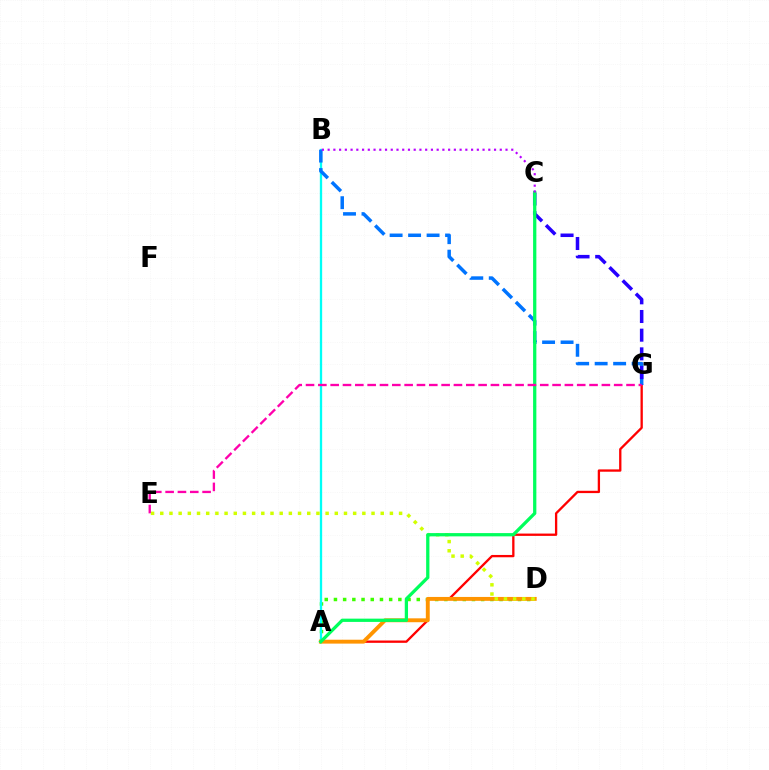{('A', 'G'): [{'color': '#ff0000', 'line_style': 'solid', 'thickness': 1.67}], ('A', 'D'): [{'color': '#3dff00', 'line_style': 'dotted', 'thickness': 2.5}, {'color': '#ff9400', 'line_style': 'solid', 'thickness': 2.8}], ('A', 'B'): [{'color': '#00fff6', 'line_style': 'solid', 'thickness': 1.66}], ('B', 'G'): [{'color': '#0074ff', 'line_style': 'dashed', 'thickness': 2.51}], ('D', 'E'): [{'color': '#d1ff00', 'line_style': 'dotted', 'thickness': 2.5}], ('C', 'G'): [{'color': '#2500ff', 'line_style': 'dashed', 'thickness': 2.54}], ('A', 'C'): [{'color': '#00ff5c', 'line_style': 'solid', 'thickness': 2.35}], ('B', 'C'): [{'color': '#b900ff', 'line_style': 'dotted', 'thickness': 1.56}], ('E', 'G'): [{'color': '#ff00ac', 'line_style': 'dashed', 'thickness': 1.67}]}